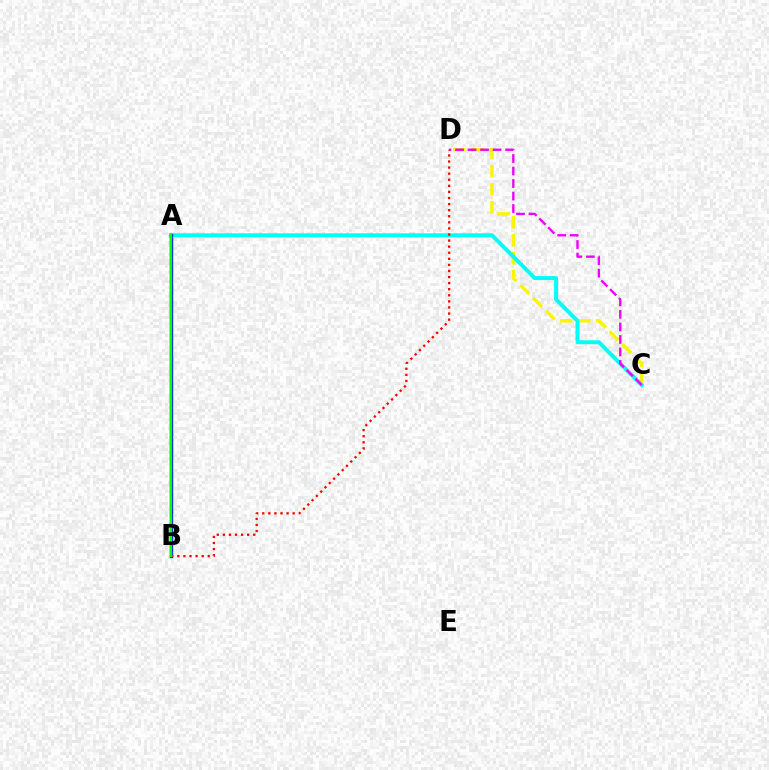{('C', 'D'): [{'color': '#fcf500', 'line_style': 'dashed', 'thickness': 2.45}, {'color': '#ee00ff', 'line_style': 'dashed', 'thickness': 1.7}], ('A', 'C'): [{'color': '#00fff6', 'line_style': 'solid', 'thickness': 2.85}], ('A', 'B'): [{'color': '#0010ff', 'line_style': 'solid', 'thickness': 2.42}, {'color': '#08ff00', 'line_style': 'solid', 'thickness': 1.72}], ('B', 'D'): [{'color': '#ff0000', 'line_style': 'dotted', 'thickness': 1.65}]}